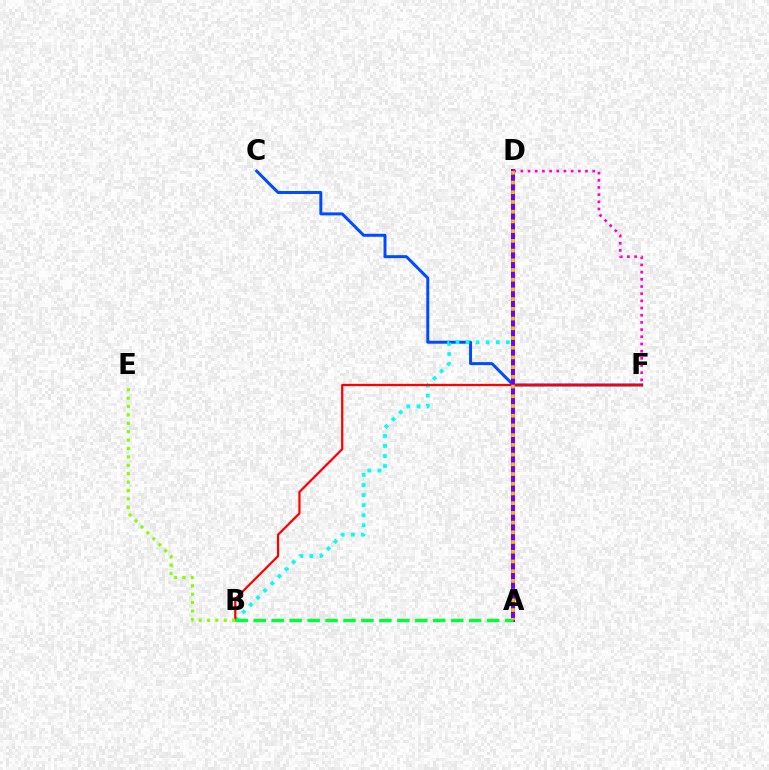{('C', 'F'): [{'color': '#004bff', 'line_style': 'solid', 'thickness': 2.14}], ('B', 'D'): [{'color': '#00fff6', 'line_style': 'dotted', 'thickness': 2.74}], ('B', 'F'): [{'color': '#ff0000', 'line_style': 'solid', 'thickness': 1.61}], ('A', 'D'): [{'color': '#7200ff', 'line_style': 'solid', 'thickness': 2.86}, {'color': '#ffbd00', 'line_style': 'dotted', 'thickness': 2.64}], ('D', 'F'): [{'color': '#ff00cf', 'line_style': 'dotted', 'thickness': 1.95}], ('A', 'B'): [{'color': '#00ff39', 'line_style': 'dashed', 'thickness': 2.44}], ('B', 'E'): [{'color': '#84ff00', 'line_style': 'dotted', 'thickness': 2.28}]}